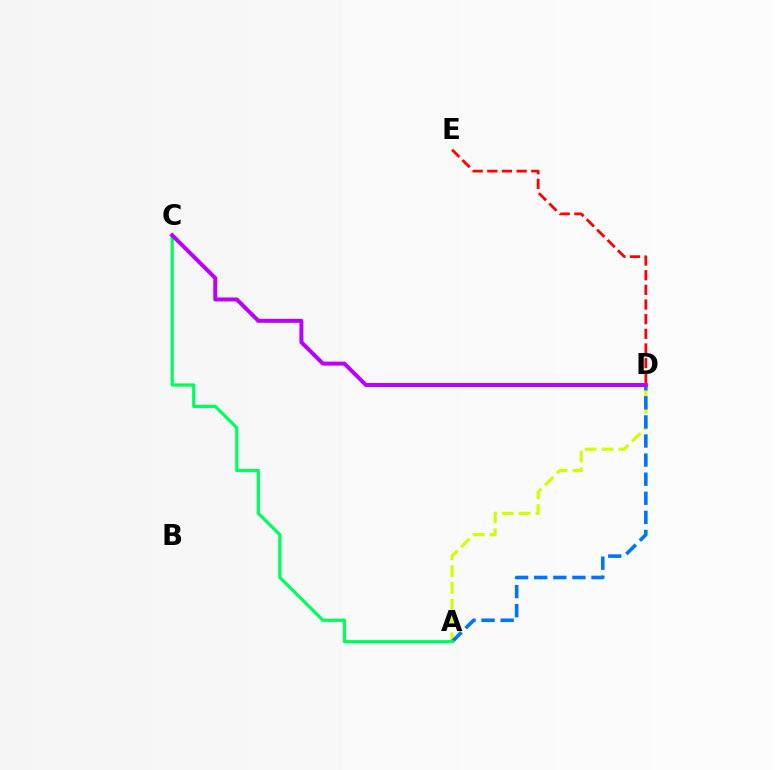{('A', 'D'): [{'color': '#d1ff00', 'line_style': 'dashed', 'thickness': 2.28}, {'color': '#0074ff', 'line_style': 'dashed', 'thickness': 2.59}], ('A', 'C'): [{'color': '#00ff5c', 'line_style': 'solid', 'thickness': 2.31}], ('D', 'E'): [{'color': '#ff0000', 'line_style': 'dashed', 'thickness': 1.99}], ('C', 'D'): [{'color': '#b900ff', 'line_style': 'solid', 'thickness': 2.86}]}